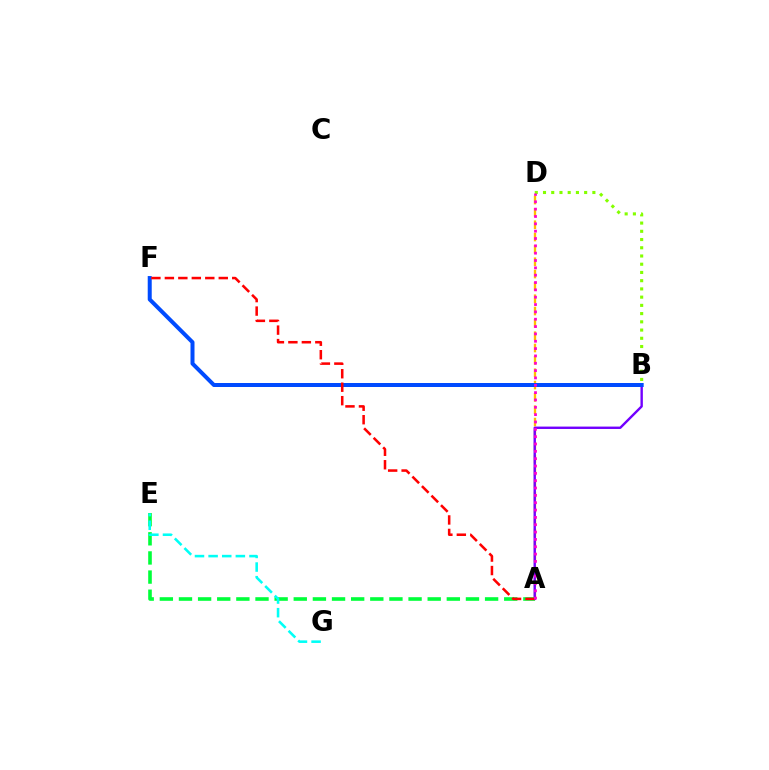{('A', 'D'): [{'color': '#ffbd00', 'line_style': 'dashed', 'thickness': 1.68}, {'color': '#ff00cf', 'line_style': 'dotted', 'thickness': 1.99}], ('A', 'B'): [{'color': '#7200ff', 'line_style': 'solid', 'thickness': 1.72}], ('B', 'D'): [{'color': '#84ff00', 'line_style': 'dotted', 'thickness': 2.24}], ('A', 'E'): [{'color': '#00ff39', 'line_style': 'dashed', 'thickness': 2.6}], ('E', 'G'): [{'color': '#00fff6', 'line_style': 'dashed', 'thickness': 1.85}], ('B', 'F'): [{'color': '#004bff', 'line_style': 'solid', 'thickness': 2.88}], ('A', 'F'): [{'color': '#ff0000', 'line_style': 'dashed', 'thickness': 1.83}]}